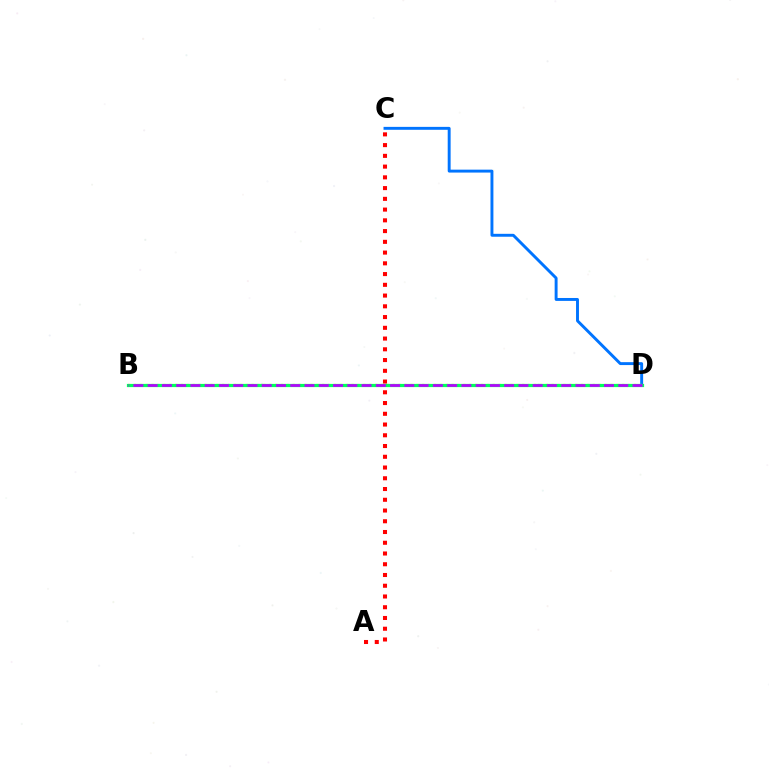{('A', 'C'): [{'color': '#ff0000', 'line_style': 'dotted', 'thickness': 2.92}], ('C', 'D'): [{'color': '#0074ff', 'line_style': 'solid', 'thickness': 2.1}], ('B', 'D'): [{'color': '#d1ff00', 'line_style': 'dotted', 'thickness': 1.6}, {'color': '#00ff5c', 'line_style': 'solid', 'thickness': 2.31}, {'color': '#b900ff', 'line_style': 'dashed', 'thickness': 1.94}]}